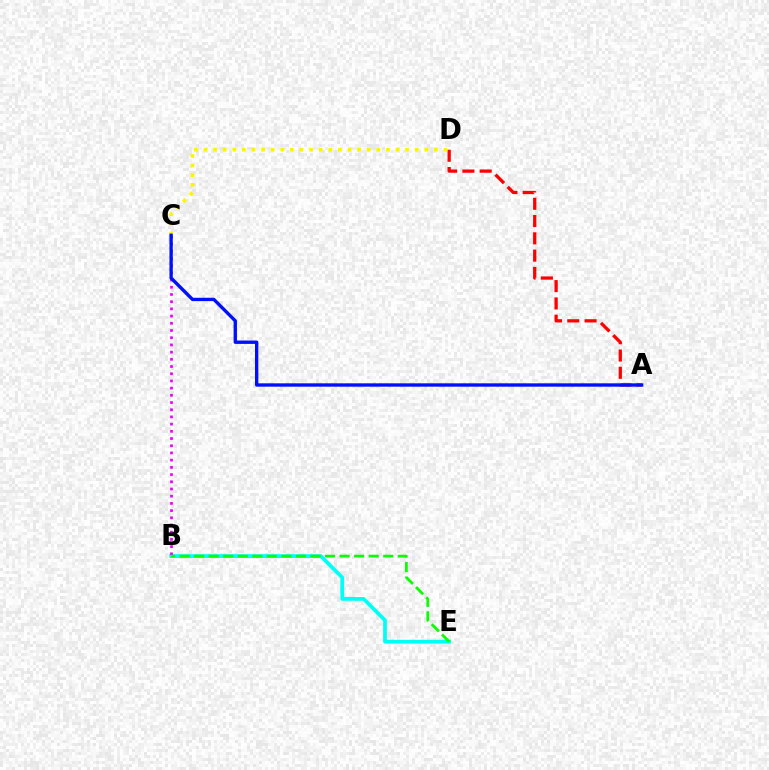{('A', 'D'): [{'color': '#ff0000', 'line_style': 'dashed', 'thickness': 2.35}], ('B', 'E'): [{'color': '#00fff6', 'line_style': 'solid', 'thickness': 2.7}, {'color': '#08ff00', 'line_style': 'dashed', 'thickness': 1.98}], ('B', 'C'): [{'color': '#ee00ff', 'line_style': 'dotted', 'thickness': 1.96}], ('C', 'D'): [{'color': '#fcf500', 'line_style': 'dotted', 'thickness': 2.61}], ('A', 'C'): [{'color': '#0010ff', 'line_style': 'solid', 'thickness': 2.42}]}